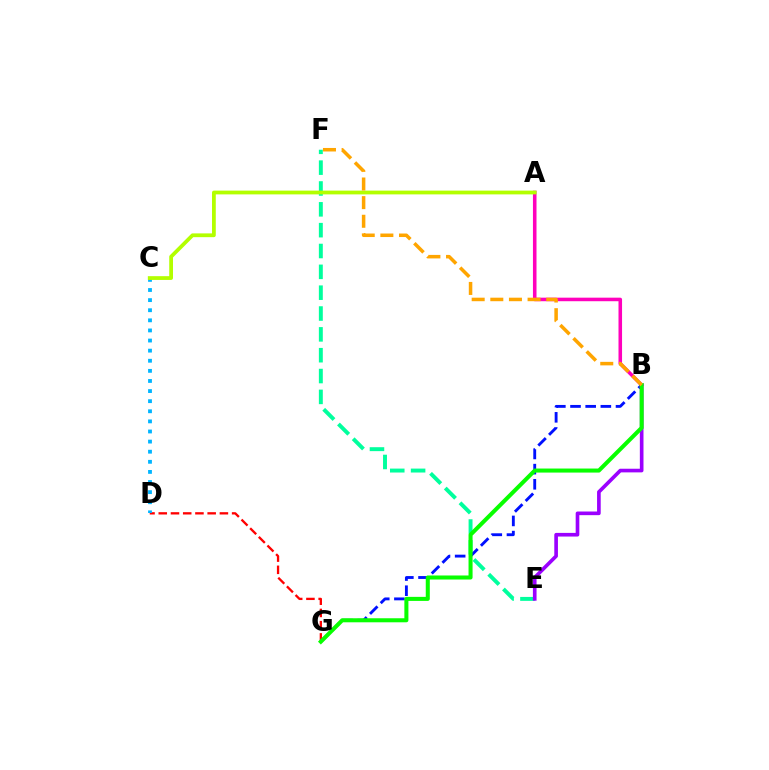{('A', 'B'): [{'color': '#ff00bd', 'line_style': 'solid', 'thickness': 2.56}], ('E', 'F'): [{'color': '#00ff9d', 'line_style': 'dashed', 'thickness': 2.83}], ('D', 'G'): [{'color': '#ff0000', 'line_style': 'dashed', 'thickness': 1.66}], ('B', 'G'): [{'color': '#0010ff', 'line_style': 'dashed', 'thickness': 2.06}, {'color': '#08ff00', 'line_style': 'solid', 'thickness': 2.91}], ('C', 'D'): [{'color': '#00b5ff', 'line_style': 'dotted', 'thickness': 2.75}], ('B', 'E'): [{'color': '#9b00ff', 'line_style': 'solid', 'thickness': 2.62}], ('A', 'C'): [{'color': '#b3ff00', 'line_style': 'solid', 'thickness': 2.72}], ('B', 'F'): [{'color': '#ffa500', 'line_style': 'dashed', 'thickness': 2.53}]}